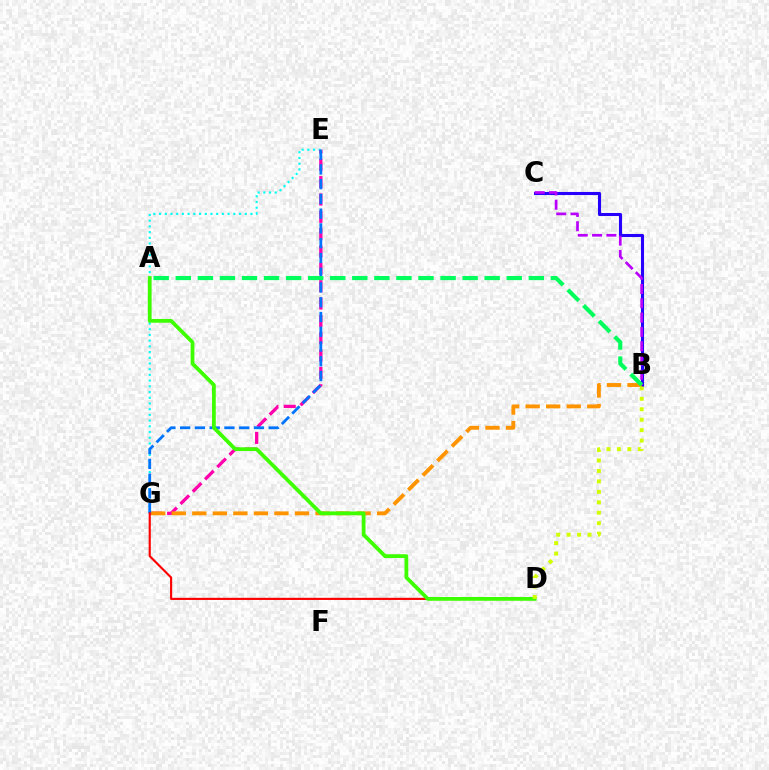{('E', 'G'): [{'color': '#00fff6', 'line_style': 'dotted', 'thickness': 1.55}, {'color': '#ff00ac', 'line_style': 'dashed', 'thickness': 2.36}, {'color': '#0074ff', 'line_style': 'dashed', 'thickness': 2.01}], ('B', 'C'): [{'color': '#2500ff', 'line_style': 'solid', 'thickness': 2.21}, {'color': '#b900ff', 'line_style': 'dashed', 'thickness': 1.94}], ('B', 'G'): [{'color': '#ff9400', 'line_style': 'dashed', 'thickness': 2.79}], ('D', 'G'): [{'color': '#ff0000', 'line_style': 'solid', 'thickness': 1.54}], ('A', 'B'): [{'color': '#00ff5c', 'line_style': 'dashed', 'thickness': 3.0}], ('A', 'D'): [{'color': '#3dff00', 'line_style': 'solid', 'thickness': 2.71}], ('B', 'D'): [{'color': '#d1ff00', 'line_style': 'dotted', 'thickness': 2.84}]}